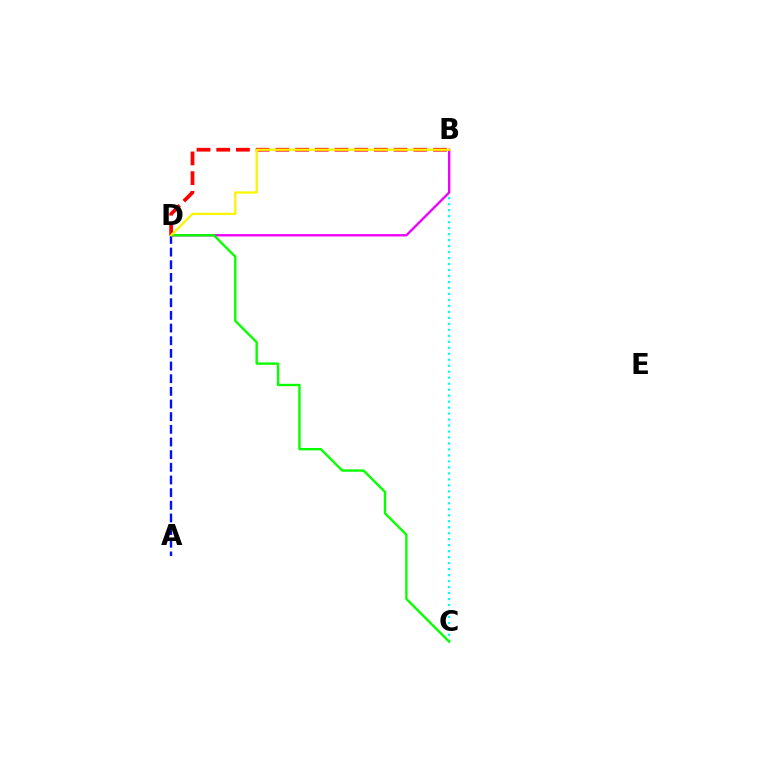{('B', 'C'): [{'color': '#00fff6', 'line_style': 'dotted', 'thickness': 1.63}], ('B', 'D'): [{'color': '#ee00ff', 'line_style': 'solid', 'thickness': 1.69}, {'color': '#ff0000', 'line_style': 'dashed', 'thickness': 2.68}, {'color': '#fcf500', 'line_style': 'solid', 'thickness': 1.62}], ('C', 'D'): [{'color': '#08ff00', 'line_style': 'solid', 'thickness': 1.72}], ('A', 'D'): [{'color': '#0010ff', 'line_style': 'dashed', 'thickness': 1.72}]}